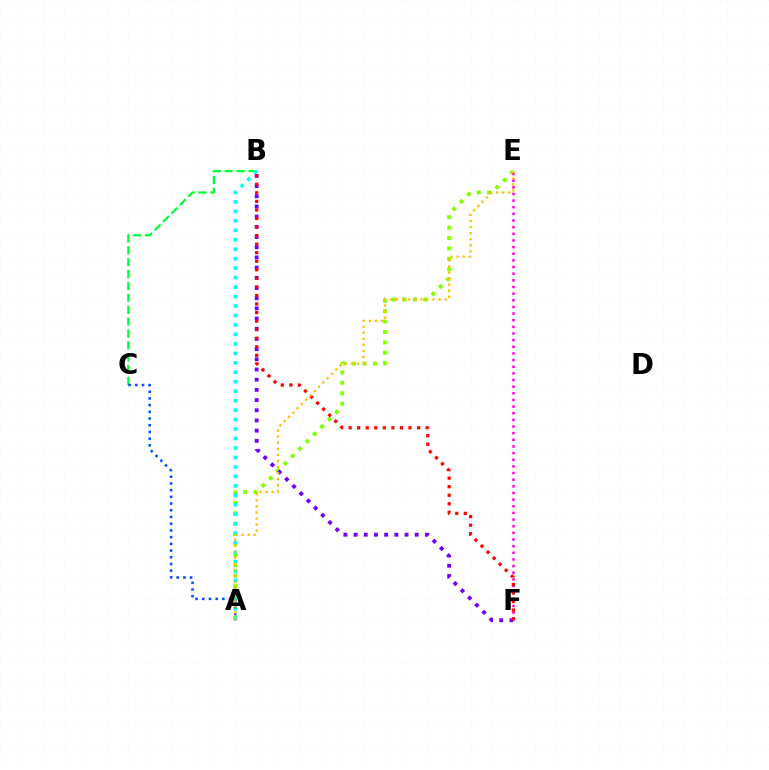{('B', 'C'): [{'color': '#00ff39', 'line_style': 'dashed', 'thickness': 1.62}], ('A', 'E'): [{'color': '#84ff00', 'line_style': 'dotted', 'thickness': 2.83}, {'color': '#ffbd00', 'line_style': 'dotted', 'thickness': 1.65}], ('A', 'B'): [{'color': '#00fff6', 'line_style': 'dotted', 'thickness': 2.57}], ('A', 'C'): [{'color': '#004bff', 'line_style': 'dotted', 'thickness': 1.82}], ('E', 'F'): [{'color': '#ff00cf', 'line_style': 'dotted', 'thickness': 1.81}], ('B', 'F'): [{'color': '#7200ff', 'line_style': 'dotted', 'thickness': 2.77}, {'color': '#ff0000', 'line_style': 'dotted', 'thickness': 2.32}]}